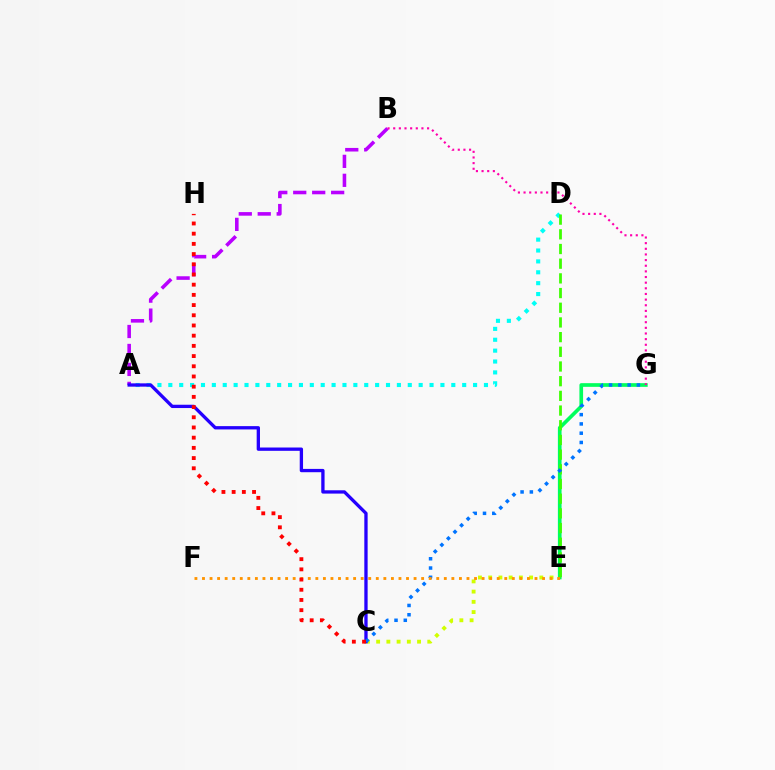{('E', 'G'): [{'color': '#00ff5c', 'line_style': 'solid', 'thickness': 2.64}], ('A', 'B'): [{'color': '#b900ff', 'line_style': 'dashed', 'thickness': 2.58}], ('A', 'D'): [{'color': '#00fff6', 'line_style': 'dotted', 'thickness': 2.96}], ('C', 'E'): [{'color': '#d1ff00', 'line_style': 'dotted', 'thickness': 2.78}], ('D', 'E'): [{'color': '#3dff00', 'line_style': 'dashed', 'thickness': 2.0}], ('A', 'C'): [{'color': '#2500ff', 'line_style': 'solid', 'thickness': 2.38}], ('C', 'G'): [{'color': '#0074ff', 'line_style': 'dotted', 'thickness': 2.52}], ('E', 'F'): [{'color': '#ff9400', 'line_style': 'dotted', 'thickness': 2.05}], ('B', 'G'): [{'color': '#ff00ac', 'line_style': 'dotted', 'thickness': 1.53}], ('C', 'H'): [{'color': '#ff0000', 'line_style': 'dotted', 'thickness': 2.77}]}